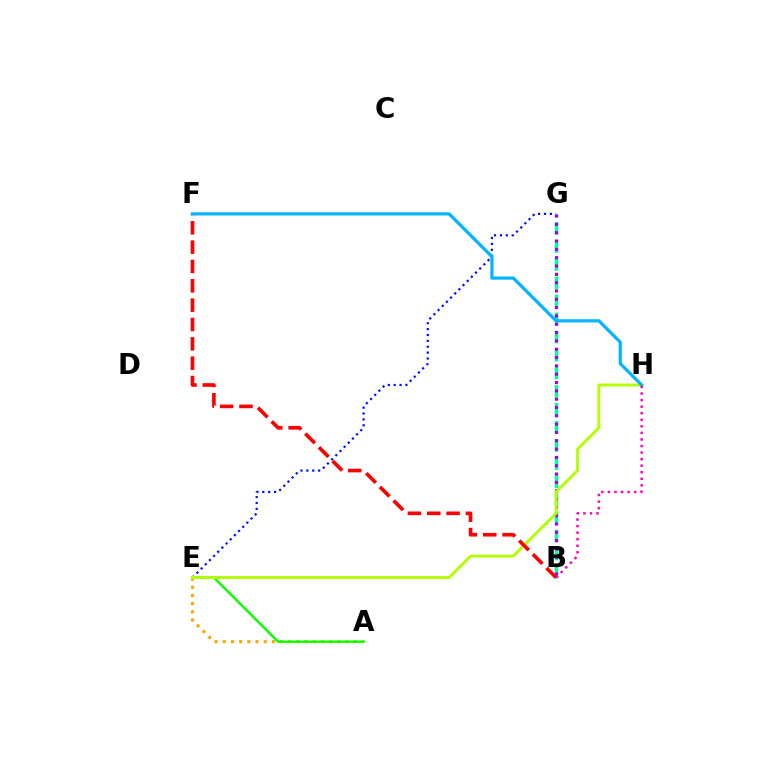{('E', 'G'): [{'color': '#0010ff', 'line_style': 'dotted', 'thickness': 1.6}], ('B', 'G'): [{'color': '#00ff9d', 'line_style': 'dashed', 'thickness': 2.46}, {'color': '#9b00ff', 'line_style': 'dotted', 'thickness': 2.26}], ('A', 'E'): [{'color': '#ffa500', 'line_style': 'dotted', 'thickness': 2.22}, {'color': '#08ff00', 'line_style': 'solid', 'thickness': 1.74}], ('E', 'H'): [{'color': '#b3ff00', 'line_style': 'solid', 'thickness': 2.09}], ('B', 'F'): [{'color': '#ff0000', 'line_style': 'dashed', 'thickness': 2.63}], ('F', 'H'): [{'color': '#00b5ff', 'line_style': 'solid', 'thickness': 2.3}], ('B', 'H'): [{'color': '#ff00bd', 'line_style': 'dotted', 'thickness': 1.78}]}